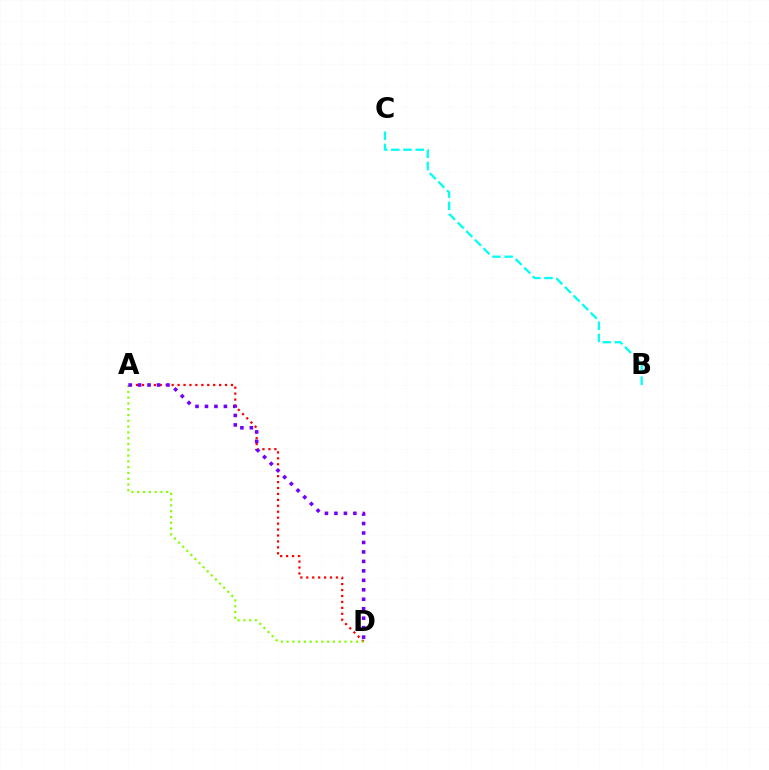{('A', 'D'): [{'color': '#ff0000', 'line_style': 'dotted', 'thickness': 1.61}, {'color': '#84ff00', 'line_style': 'dotted', 'thickness': 1.57}, {'color': '#7200ff', 'line_style': 'dotted', 'thickness': 2.57}], ('B', 'C'): [{'color': '#00fff6', 'line_style': 'dashed', 'thickness': 1.65}]}